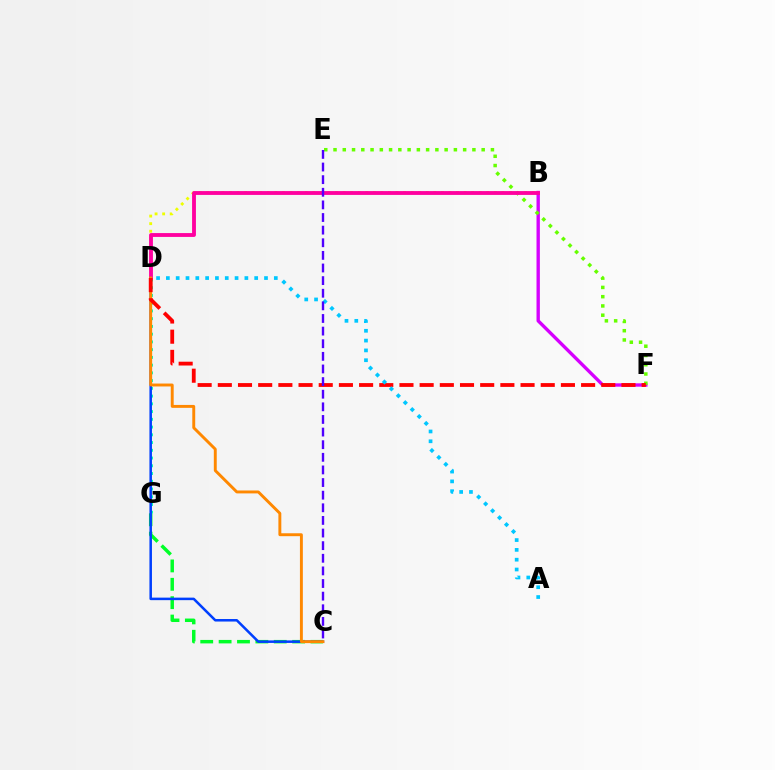{('C', 'G'): [{'color': '#00ff27', 'line_style': 'dashed', 'thickness': 2.5}], ('D', 'G'): [{'color': '#00ffaf', 'line_style': 'dotted', 'thickness': 2.1}], ('B', 'D'): [{'color': '#eeff00', 'line_style': 'dotted', 'thickness': 2.06}, {'color': '#ff00a0', 'line_style': 'solid', 'thickness': 2.77}], ('B', 'F'): [{'color': '#d600ff', 'line_style': 'solid', 'thickness': 2.42}], ('C', 'D'): [{'color': '#003fff', 'line_style': 'solid', 'thickness': 1.82}, {'color': '#ff8800', 'line_style': 'solid', 'thickness': 2.1}], ('E', 'F'): [{'color': '#66ff00', 'line_style': 'dotted', 'thickness': 2.52}], ('D', 'F'): [{'color': '#ff0000', 'line_style': 'dashed', 'thickness': 2.74}], ('A', 'D'): [{'color': '#00c7ff', 'line_style': 'dotted', 'thickness': 2.67}], ('C', 'E'): [{'color': '#4f00ff', 'line_style': 'dashed', 'thickness': 1.71}]}